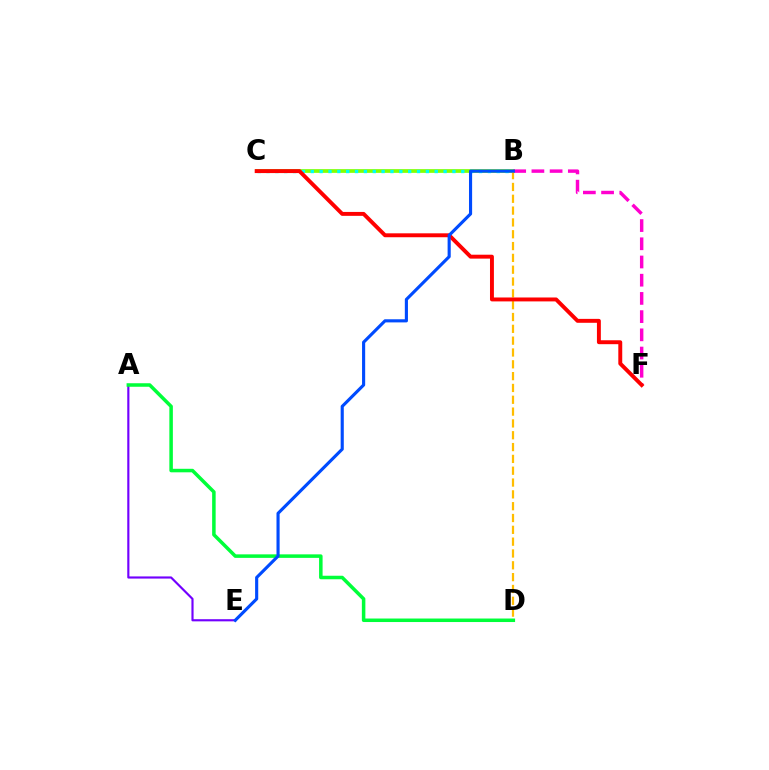{('B', 'C'): [{'color': '#84ff00', 'line_style': 'solid', 'thickness': 2.68}, {'color': '#00fff6', 'line_style': 'dotted', 'thickness': 2.41}], ('A', 'E'): [{'color': '#7200ff', 'line_style': 'solid', 'thickness': 1.55}], ('B', 'F'): [{'color': '#ff00cf', 'line_style': 'dashed', 'thickness': 2.47}], ('A', 'D'): [{'color': '#00ff39', 'line_style': 'solid', 'thickness': 2.53}], ('B', 'D'): [{'color': '#ffbd00', 'line_style': 'dashed', 'thickness': 1.61}], ('C', 'F'): [{'color': '#ff0000', 'line_style': 'solid', 'thickness': 2.82}], ('B', 'E'): [{'color': '#004bff', 'line_style': 'solid', 'thickness': 2.25}]}